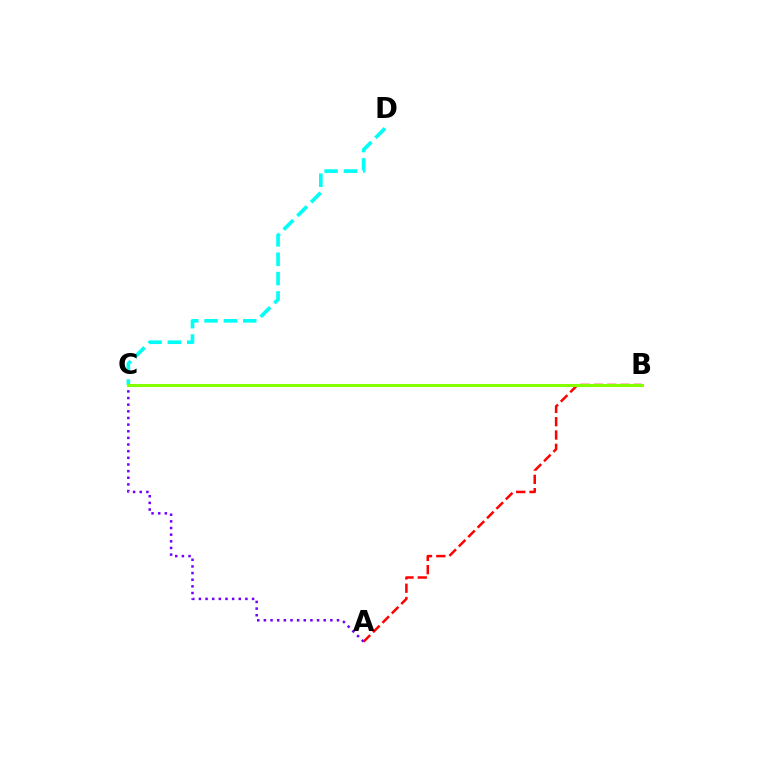{('A', 'B'): [{'color': '#ff0000', 'line_style': 'dashed', 'thickness': 1.81}], ('A', 'C'): [{'color': '#7200ff', 'line_style': 'dotted', 'thickness': 1.81}], ('C', 'D'): [{'color': '#00fff6', 'line_style': 'dashed', 'thickness': 2.63}], ('B', 'C'): [{'color': '#84ff00', 'line_style': 'solid', 'thickness': 2.2}]}